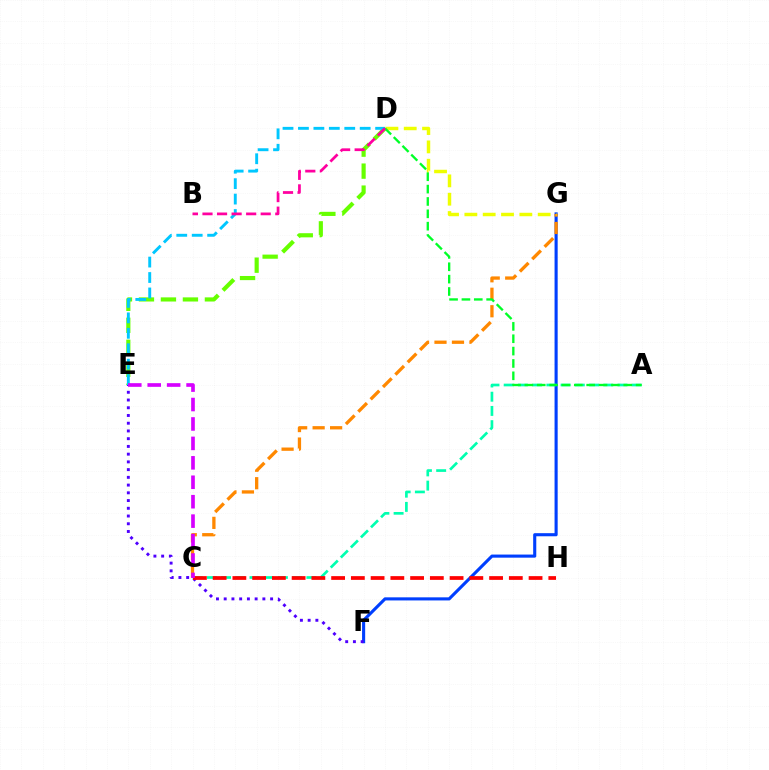{('F', 'G'): [{'color': '#003fff', 'line_style': 'solid', 'thickness': 2.24}], ('A', 'C'): [{'color': '#00ffaf', 'line_style': 'dashed', 'thickness': 1.93}], ('E', 'F'): [{'color': '#4f00ff', 'line_style': 'dotted', 'thickness': 2.1}], ('C', 'G'): [{'color': '#ff8800', 'line_style': 'dashed', 'thickness': 2.37}], ('D', 'E'): [{'color': '#66ff00', 'line_style': 'dashed', 'thickness': 2.99}, {'color': '#00c7ff', 'line_style': 'dashed', 'thickness': 2.1}], ('D', 'G'): [{'color': '#eeff00', 'line_style': 'dashed', 'thickness': 2.49}], ('A', 'D'): [{'color': '#00ff27', 'line_style': 'dashed', 'thickness': 1.68}], ('C', 'H'): [{'color': '#ff0000', 'line_style': 'dashed', 'thickness': 2.68}], ('B', 'D'): [{'color': '#ff00a0', 'line_style': 'dashed', 'thickness': 1.98}], ('C', 'E'): [{'color': '#d600ff', 'line_style': 'dashed', 'thickness': 2.64}]}